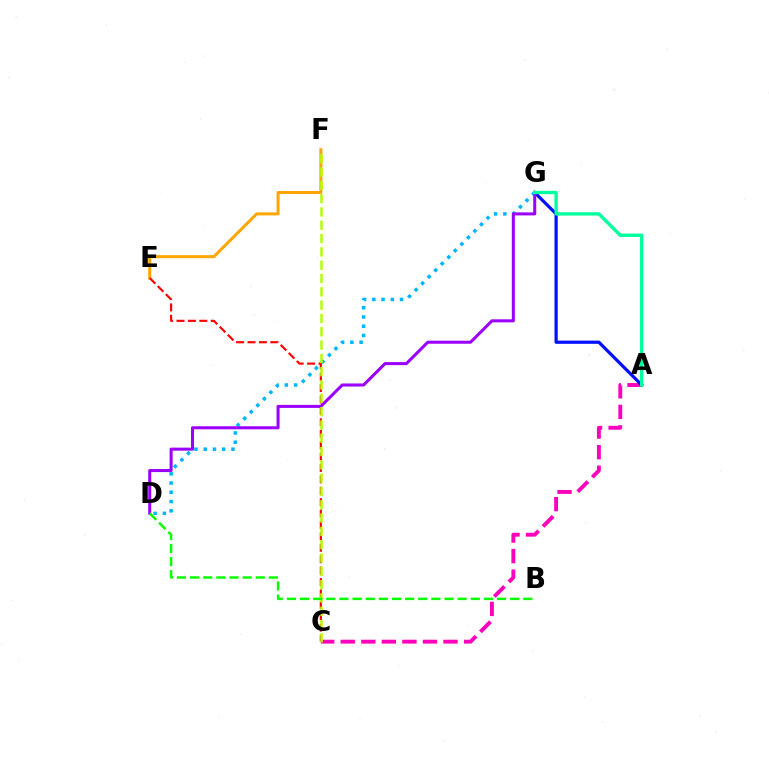{('A', 'C'): [{'color': '#ff00bd', 'line_style': 'dashed', 'thickness': 2.79}], ('E', 'F'): [{'color': '#ffa500', 'line_style': 'solid', 'thickness': 2.17}], ('C', 'E'): [{'color': '#ff0000', 'line_style': 'dashed', 'thickness': 1.55}], ('A', 'G'): [{'color': '#0010ff', 'line_style': 'solid', 'thickness': 2.31}, {'color': '#00ff9d', 'line_style': 'solid', 'thickness': 2.42}], ('D', 'G'): [{'color': '#00b5ff', 'line_style': 'dotted', 'thickness': 2.51}, {'color': '#9b00ff', 'line_style': 'solid', 'thickness': 2.19}], ('C', 'F'): [{'color': '#b3ff00', 'line_style': 'dashed', 'thickness': 1.81}], ('B', 'D'): [{'color': '#08ff00', 'line_style': 'dashed', 'thickness': 1.78}]}